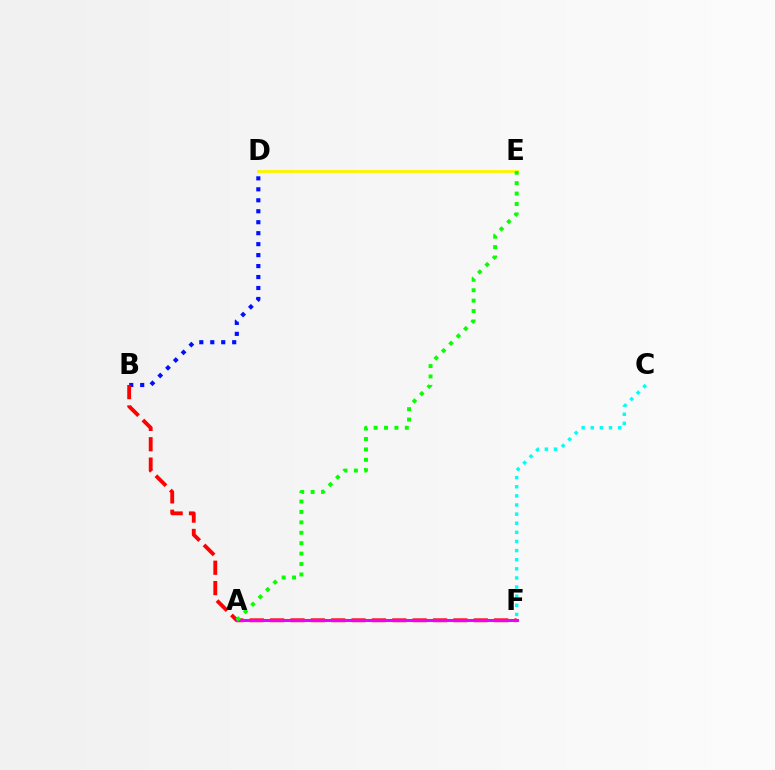{('B', 'D'): [{'color': '#0010ff', 'line_style': 'dotted', 'thickness': 2.98}], ('D', 'E'): [{'color': '#fcf500', 'line_style': 'solid', 'thickness': 2.06}], ('B', 'F'): [{'color': '#ff0000', 'line_style': 'dashed', 'thickness': 2.77}], ('A', 'F'): [{'color': '#ee00ff', 'line_style': 'solid', 'thickness': 2.18}], ('A', 'E'): [{'color': '#08ff00', 'line_style': 'dotted', 'thickness': 2.83}], ('C', 'F'): [{'color': '#00fff6', 'line_style': 'dotted', 'thickness': 2.48}]}